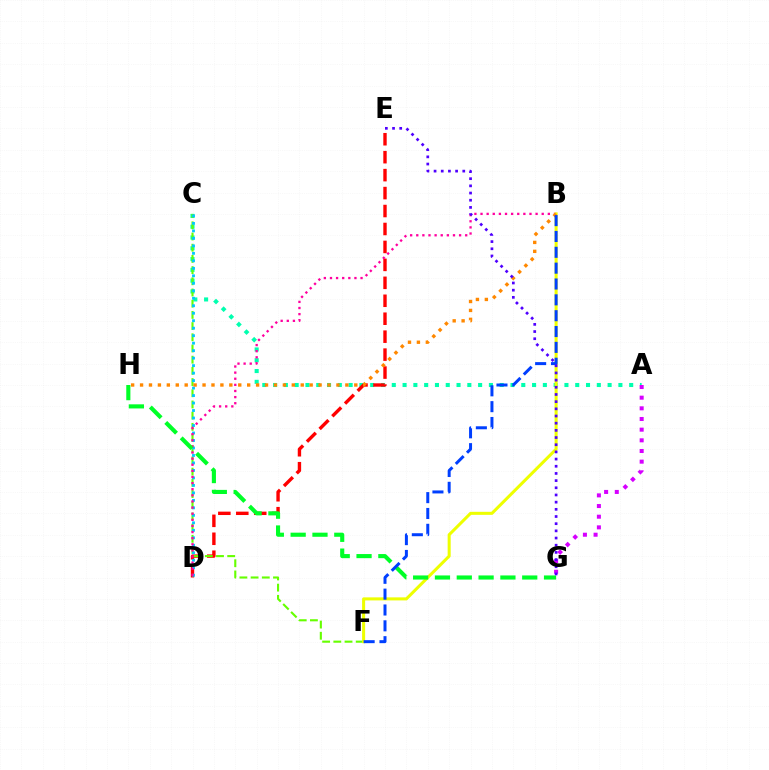{('A', 'C'): [{'color': '#00ffaf', 'line_style': 'dotted', 'thickness': 2.93}], ('D', 'E'): [{'color': '#ff0000', 'line_style': 'dashed', 'thickness': 2.44}], ('C', 'F'): [{'color': '#66ff00', 'line_style': 'dashed', 'thickness': 1.52}], ('C', 'D'): [{'color': '#00c7ff', 'line_style': 'dotted', 'thickness': 2.03}], ('B', 'D'): [{'color': '#ff00a0', 'line_style': 'dotted', 'thickness': 1.66}], ('A', 'G'): [{'color': '#d600ff', 'line_style': 'dotted', 'thickness': 2.9}], ('B', 'F'): [{'color': '#eeff00', 'line_style': 'solid', 'thickness': 2.19}, {'color': '#003fff', 'line_style': 'dashed', 'thickness': 2.15}], ('G', 'H'): [{'color': '#00ff27', 'line_style': 'dashed', 'thickness': 2.96}], ('B', 'H'): [{'color': '#ff8800', 'line_style': 'dotted', 'thickness': 2.43}], ('E', 'G'): [{'color': '#4f00ff', 'line_style': 'dotted', 'thickness': 1.95}]}